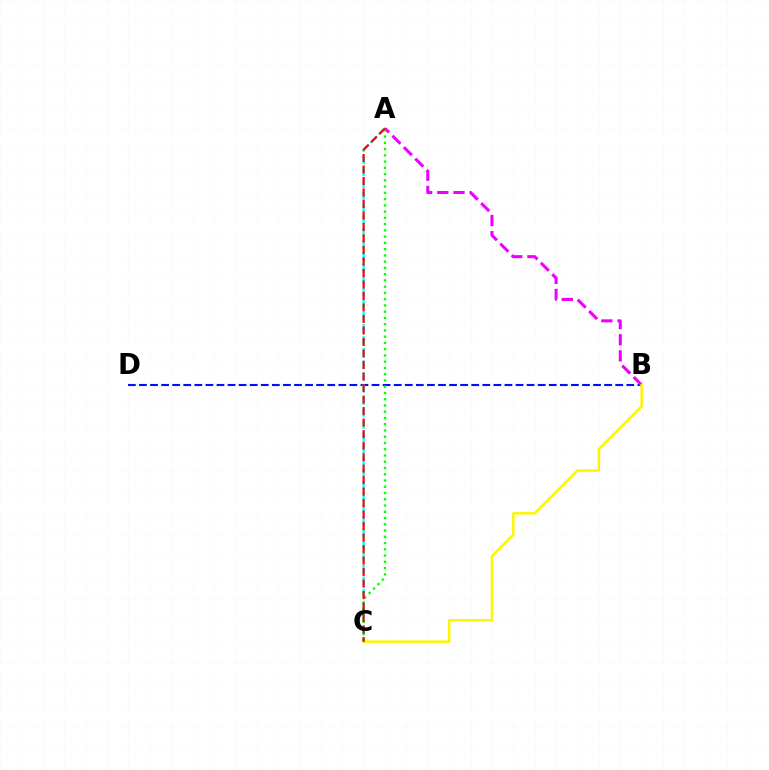{('B', 'D'): [{'color': '#0010ff', 'line_style': 'dashed', 'thickness': 1.5}], ('A', 'C'): [{'color': '#00fff6', 'line_style': 'dashed', 'thickness': 1.64}, {'color': '#08ff00', 'line_style': 'dotted', 'thickness': 1.7}, {'color': '#ff0000', 'line_style': 'dashed', 'thickness': 1.56}], ('A', 'B'): [{'color': '#ee00ff', 'line_style': 'dashed', 'thickness': 2.19}], ('B', 'C'): [{'color': '#fcf500', 'line_style': 'solid', 'thickness': 1.8}]}